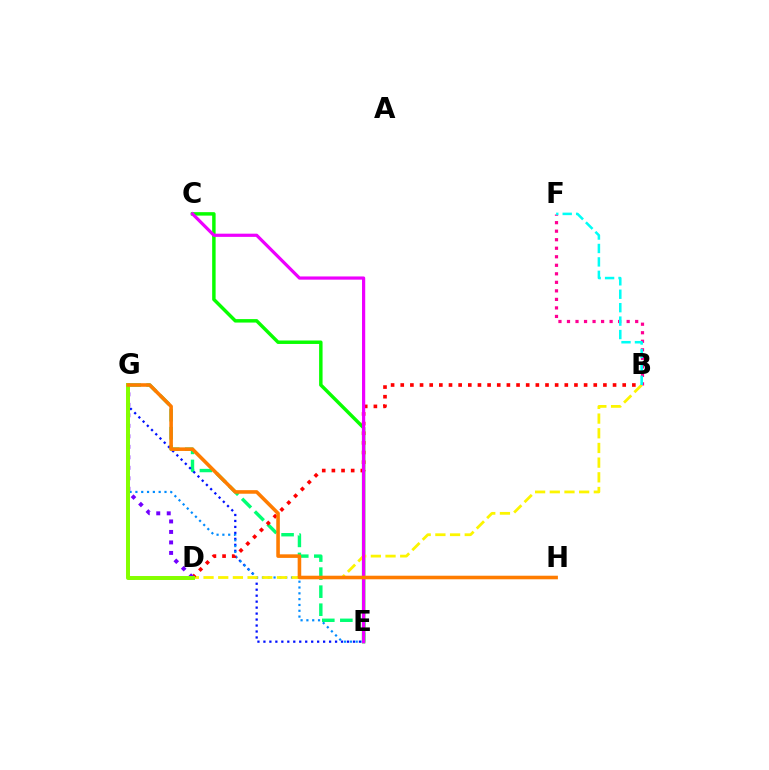{('E', 'G'): [{'color': '#00ff74', 'line_style': 'dashed', 'thickness': 2.45}, {'color': '#0010ff', 'line_style': 'dotted', 'thickness': 1.62}, {'color': '#008cff', 'line_style': 'dotted', 'thickness': 1.58}], ('C', 'E'): [{'color': '#08ff00', 'line_style': 'solid', 'thickness': 2.49}, {'color': '#ee00ff', 'line_style': 'solid', 'thickness': 2.31}], ('B', 'F'): [{'color': '#ff0094', 'line_style': 'dotted', 'thickness': 2.32}, {'color': '#00fff6', 'line_style': 'dashed', 'thickness': 1.82}], ('B', 'D'): [{'color': '#fcf500', 'line_style': 'dashed', 'thickness': 1.99}, {'color': '#ff0000', 'line_style': 'dotted', 'thickness': 2.62}], ('D', 'G'): [{'color': '#7200ff', 'line_style': 'dotted', 'thickness': 2.85}, {'color': '#84ff00', 'line_style': 'solid', 'thickness': 2.86}], ('G', 'H'): [{'color': '#ff7c00', 'line_style': 'solid', 'thickness': 2.57}]}